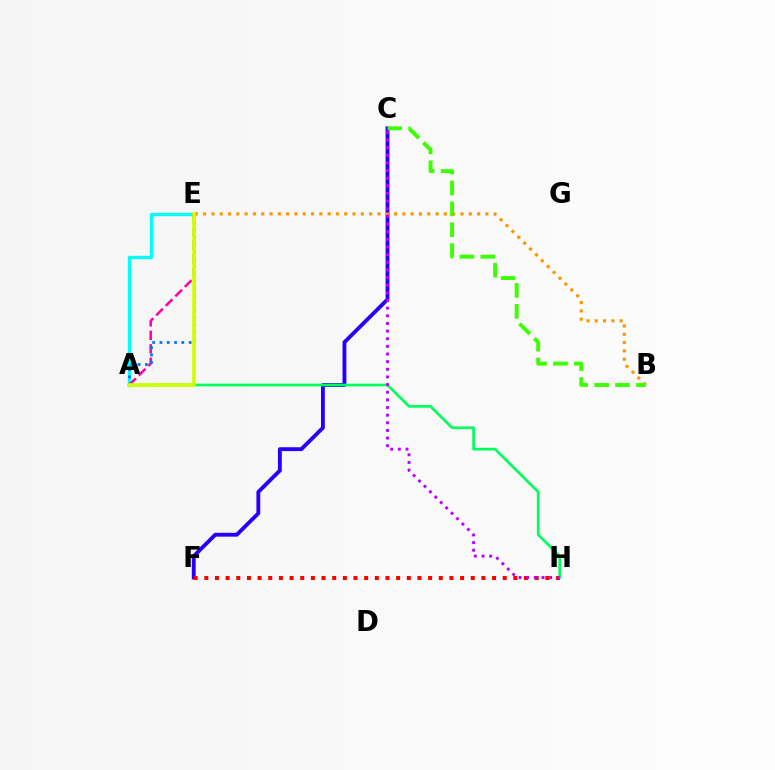{('A', 'E'): [{'color': '#00fff6', 'line_style': 'solid', 'thickness': 2.42}, {'color': '#ff00ac', 'line_style': 'dashed', 'thickness': 1.83}, {'color': '#0074ff', 'line_style': 'dotted', 'thickness': 1.98}, {'color': '#d1ff00', 'line_style': 'solid', 'thickness': 2.63}], ('C', 'F'): [{'color': '#2500ff', 'line_style': 'solid', 'thickness': 2.78}], ('F', 'H'): [{'color': '#ff0000', 'line_style': 'dotted', 'thickness': 2.9}], ('A', 'H'): [{'color': '#00ff5c', 'line_style': 'solid', 'thickness': 1.93}], ('B', 'E'): [{'color': '#ff9400', 'line_style': 'dotted', 'thickness': 2.26}], ('B', 'C'): [{'color': '#3dff00', 'line_style': 'dashed', 'thickness': 2.84}], ('C', 'H'): [{'color': '#b900ff', 'line_style': 'dotted', 'thickness': 2.08}]}